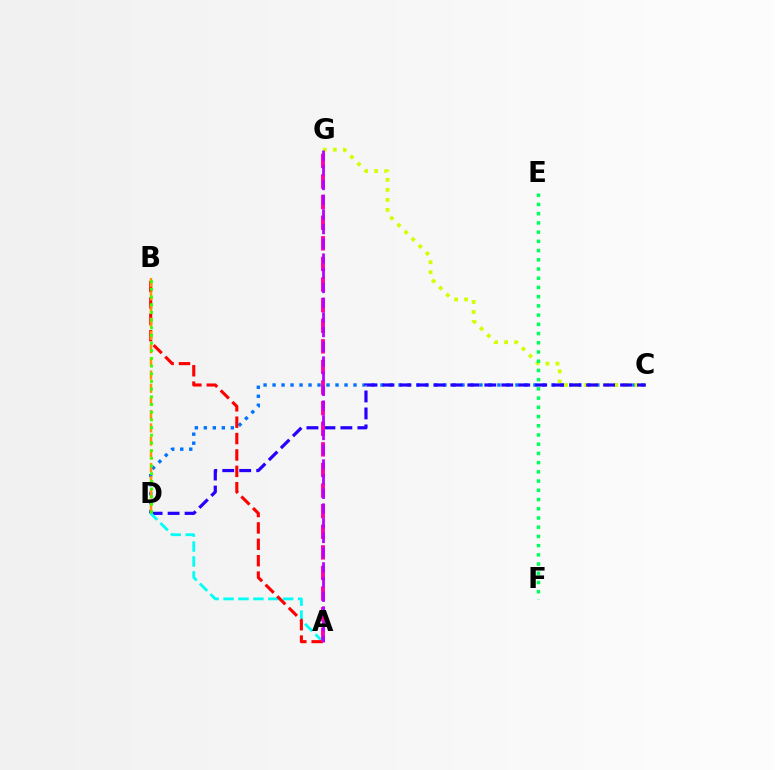{('C', 'D'): [{'color': '#0074ff', 'line_style': 'dotted', 'thickness': 2.44}, {'color': '#2500ff', 'line_style': 'dashed', 'thickness': 2.31}], ('C', 'G'): [{'color': '#d1ff00', 'line_style': 'dotted', 'thickness': 2.73}], ('A', 'D'): [{'color': '#00fff6', 'line_style': 'dashed', 'thickness': 2.03}], ('A', 'B'): [{'color': '#ff0000', 'line_style': 'dashed', 'thickness': 2.23}], ('A', 'G'): [{'color': '#ff00ac', 'line_style': 'dashed', 'thickness': 2.8}, {'color': '#b900ff', 'line_style': 'dashed', 'thickness': 2.0}], ('B', 'D'): [{'color': '#ff9400', 'line_style': 'dashed', 'thickness': 1.79}, {'color': '#3dff00', 'line_style': 'dotted', 'thickness': 2.09}], ('E', 'F'): [{'color': '#00ff5c', 'line_style': 'dotted', 'thickness': 2.51}]}